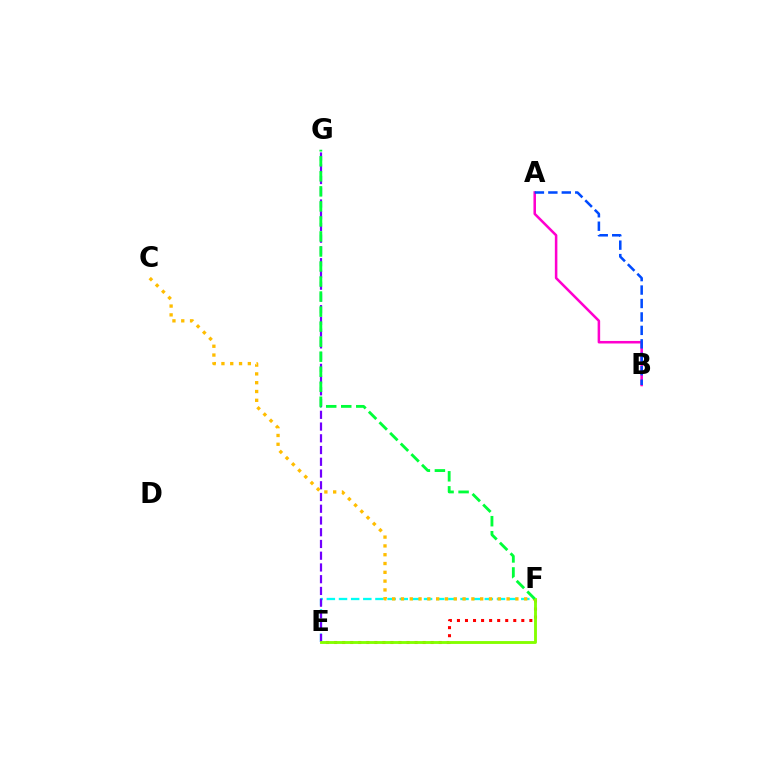{('A', 'B'): [{'color': '#ff00cf', 'line_style': 'solid', 'thickness': 1.83}, {'color': '#004bff', 'line_style': 'dashed', 'thickness': 1.83}], ('E', 'F'): [{'color': '#ff0000', 'line_style': 'dotted', 'thickness': 2.19}, {'color': '#00fff6', 'line_style': 'dashed', 'thickness': 1.65}, {'color': '#84ff00', 'line_style': 'solid', 'thickness': 2.06}], ('E', 'G'): [{'color': '#7200ff', 'line_style': 'dashed', 'thickness': 1.6}], ('C', 'F'): [{'color': '#ffbd00', 'line_style': 'dotted', 'thickness': 2.39}], ('F', 'G'): [{'color': '#00ff39', 'line_style': 'dashed', 'thickness': 2.04}]}